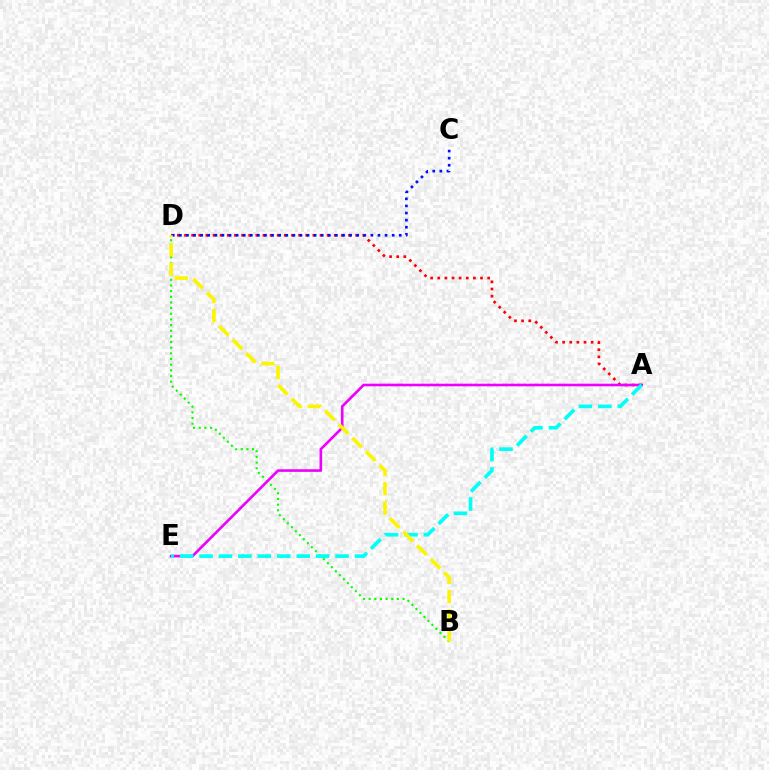{('B', 'D'): [{'color': '#08ff00', 'line_style': 'dotted', 'thickness': 1.54}, {'color': '#fcf500', 'line_style': 'dashed', 'thickness': 2.61}], ('A', 'D'): [{'color': '#ff0000', 'line_style': 'dotted', 'thickness': 1.94}], ('A', 'E'): [{'color': '#ee00ff', 'line_style': 'solid', 'thickness': 1.88}, {'color': '#00fff6', 'line_style': 'dashed', 'thickness': 2.64}], ('C', 'D'): [{'color': '#0010ff', 'line_style': 'dotted', 'thickness': 1.93}]}